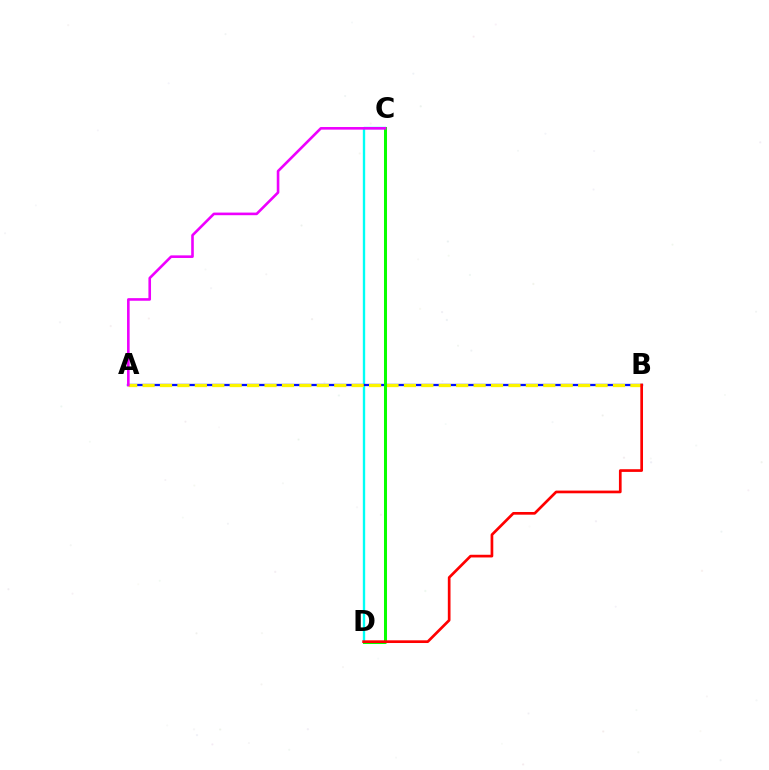{('C', 'D'): [{'color': '#00fff6', 'line_style': 'solid', 'thickness': 1.7}, {'color': '#08ff00', 'line_style': 'solid', 'thickness': 2.17}], ('A', 'B'): [{'color': '#0010ff', 'line_style': 'solid', 'thickness': 1.65}, {'color': '#fcf500', 'line_style': 'dashed', 'thickness': 2.37}], ('B', 'D'): [{'color': '#ff0000', 'line_style': 'solid', 'thickness': 1.94}], ('A', 'C'): [{'color': '#ee00ff', 'line_style': 'solid', 'thickness': 1.88}]}